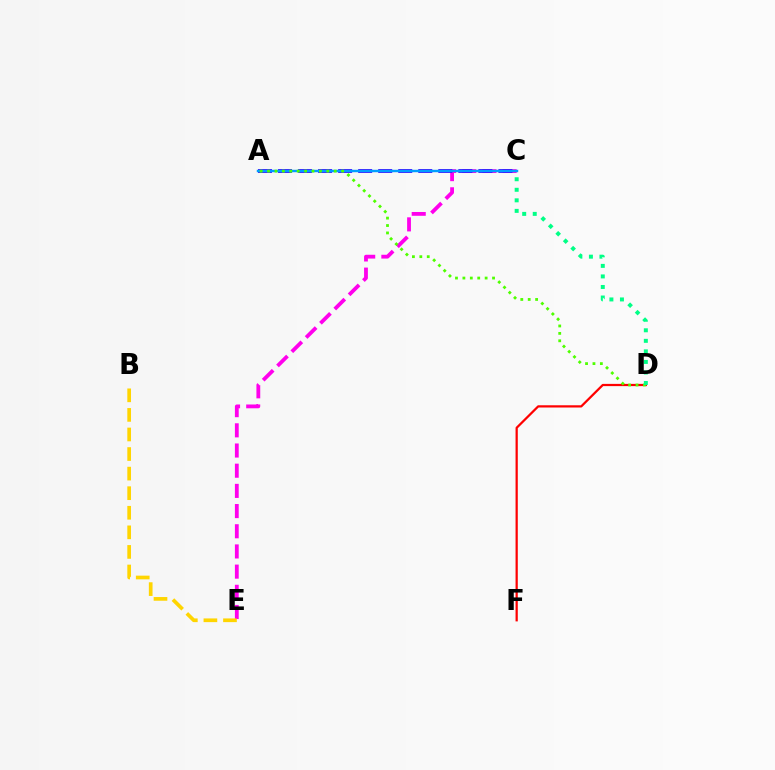{('C', 'E'): [{'color': '#ff00ed', 'line_style': 'dashed', 'thickness': 2.74}], ('D', 'F'): [{'color': '#ff0000', 'line_style': 'solid', 'thickness': 1.61}], ('A', 'C'): [{'color': '#3700ff', 'line_style': 'dashed', 'thickness': 2.72}, {'color': '#009eff', 'line_style': 'solid', 'thickness': 1.75}], ('A', 'D'): [{'color': '#4fff00', 'line_style': 'dotted', 'thickness': 2.01}], ('C', 'D'): [{'color': '#00ff86', 'line_style': 'dotted', 'thickness': 2.86}], ('B', 'E'): [{'color': '#ffd500', 'line_style': 'dashed', 'thickness': 2.66}]}